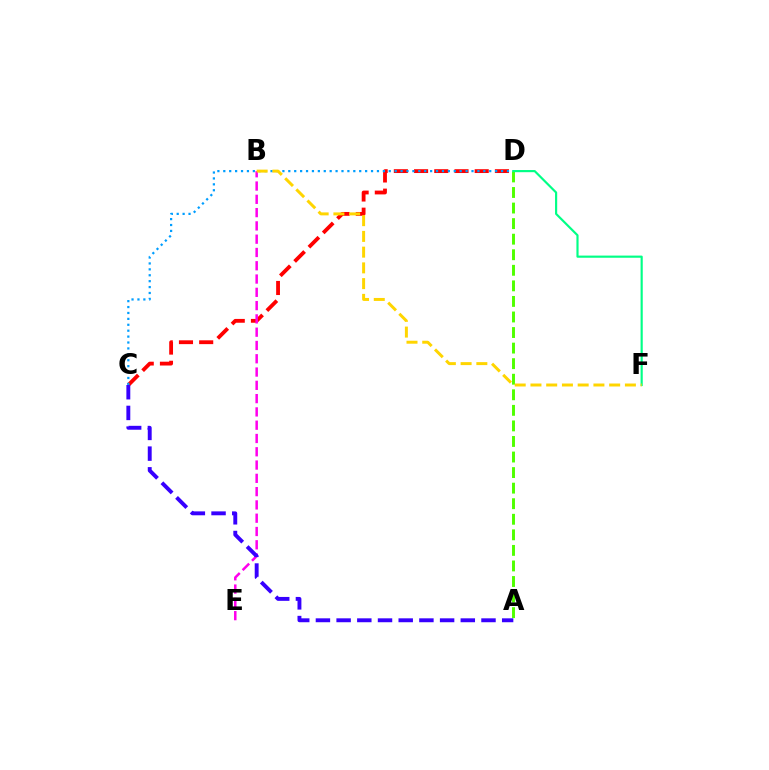{('C', 'D'): [{'color': '#ff0000', 'line_style': 'dashed', 'thickness': 2.75}, {'color': '#009eff', 'line_style': 'dotted', 'thickness': 1.61}], ('B', 'E'): [{'color': '#ff00ed', 'line_style': 'dashed', 'thickness': 1.81}], ('A', 'D'): [{'color': '#4fff00', 'line_style': 'dashed', 'thickness': 2.11}], ('D', 'F'): [{'color': '#00ff86', 'line_style': 'solid', 'thickness': 1.56}], ('B', 'F'): [{'color': '#ffd500', 'line_style': 'dashed', 'thickness': 2.14}], ('A', 'C'): [{'color': '#3700ff', 'line_style': 'dashed', 'thickness': 2.81}]}